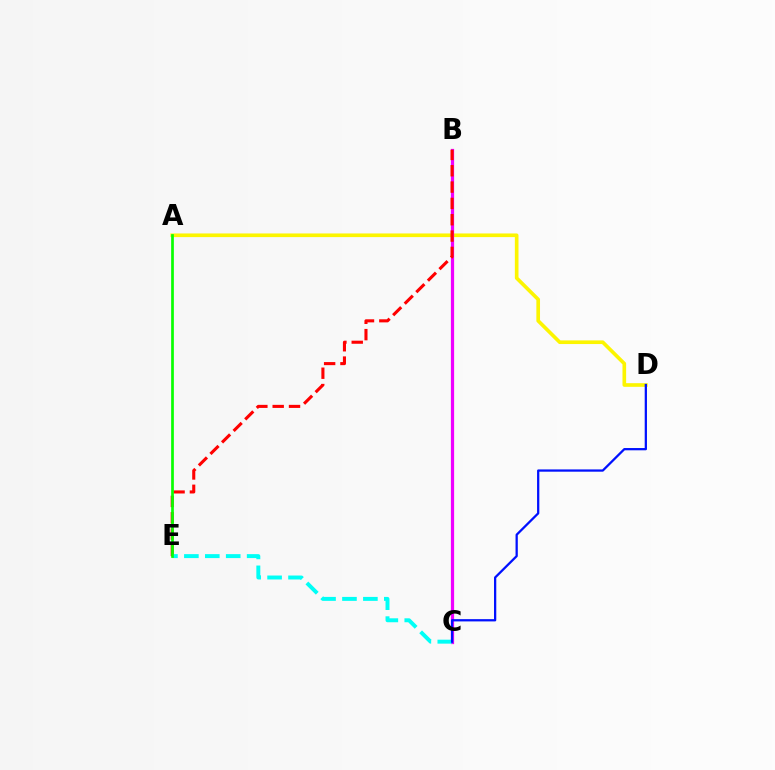{('A', 'D'): [{'color': '#fcf500', 'line_style': 'solid', 'thickness': 2.63}], ('B', 'C'): [{'color': '#ee00ff', 'line_style': 'solid', 'thickness': 2.32}], ('B', 'E'): [{'color': '#ff0000', 'line_style': 'dashed', 'thickness': 2.22}], ('C', 'E'): [{'color': '#00fff6', 'line_style': 'dashed', 'thickness': 2.84}], ('A', 'E'): [{'color': '#08ff00', 'line_style': 'solid', 'thickness': 1.95}], ('C', 'D'): [{'color': '#0010ff', 'line_style': 'solid', 'thickness': 1.63}]}